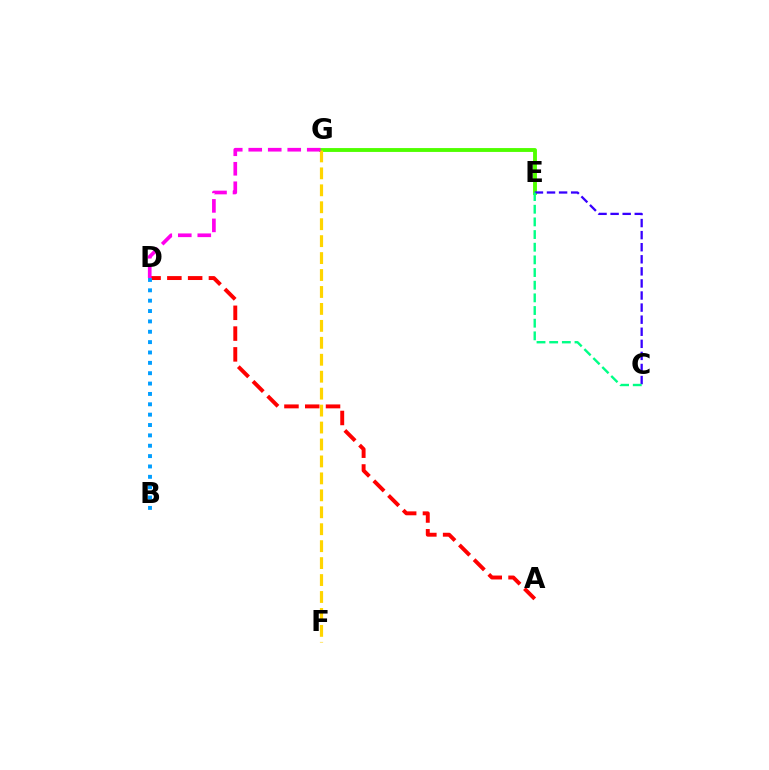{('E', 'G'): [{'color': '#4fff00', 'line_style': 'solid', 'thickness': 2.78}], ('C', 'E'): [{'color': '#3700ff', 'line_style': 'dashed', 'thickness': 1.64}, {'color': '#00ff86', 'line_style': 'dashed', 'thickness': 1.72}], ('A', 'D'): [{'color': '#ff0000', 'line_style': 'dashed', 'thickness': 2.82}], ('B', 'D'): [{'color': '#009eff', 'line_style': 'dotted', 'thickness': 2.82}], ('F', 'G'): [{'color': '#ffd500', 'line_style': 'dashed', 'thickness': 2.3}], ('D', 'G'): [{'color': '#ff00ed', 'line_style': 'dashed', 'thickness': 2.65}]}